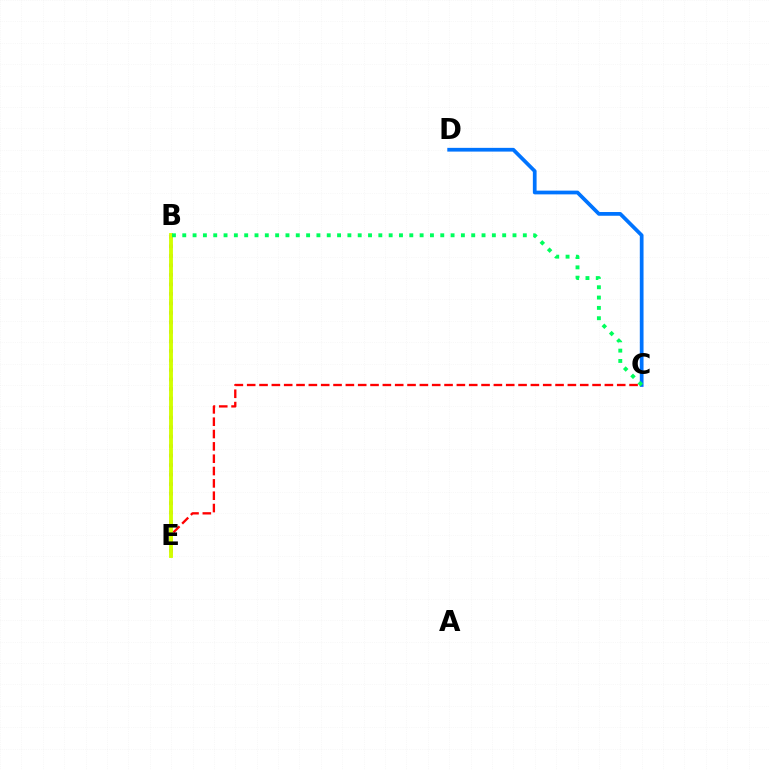{('C', 'D'): [{'color': '#0074ff', 'line_style': 'solid', 'thickness': 2.69}], ('C', 'E'): [{'color': '#ff0000', 'line_style': 'dashed', 'thickness': 1.68}], ('B', 'E'): [{'color': '#b900ff', 'line_style': 'dotted', 'thickness': 2.58}, {'color': '#d1ff00', 'line_style': 'solid', 'thickness': 2.78}], ('B', 'C'): [{'color': '#00ff5c', 'line_style': 'dotted', 'thickness': 2.8}]}